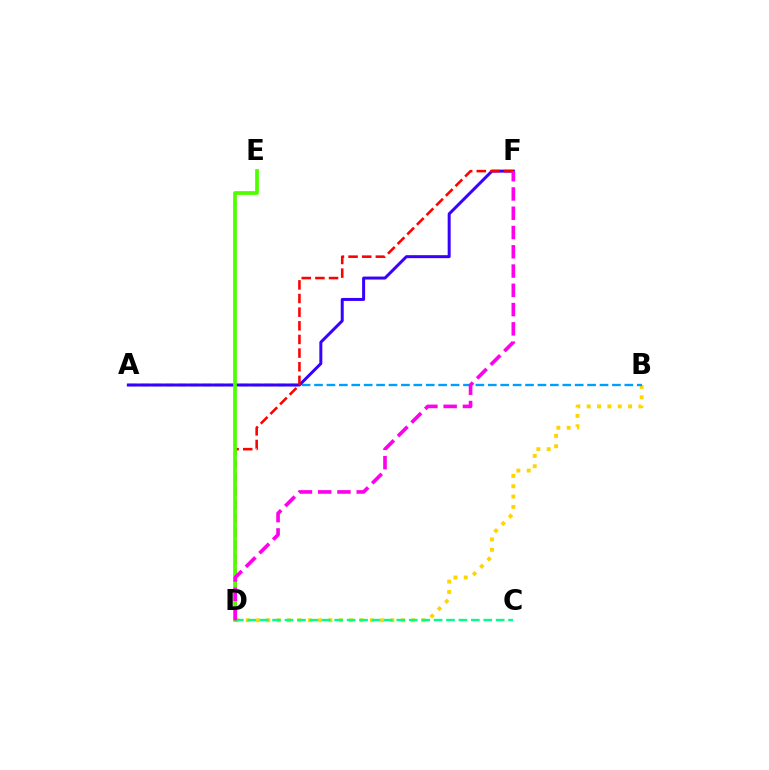{('B', 'D'): [{'color': '#ffd500', 'line_style': 'dotted', 'thickness': 2.81}], ('A', 'B'): [{'color': '#009eff', 'line_style': 'dashed', 'thickness': 1.69}], ('A', 'F'): [{'color': '#3700ff', 'line_style': 'solid', 'thickness': 2.15}], ('D', 'F'): [{'color': '#ff0000', 'line_style': 'dashed', 'thickness': 1.85}, {'color': '#ff00ed', 'line_style': 'dashed', 'thickness': 2.62}], ('D', 'E'): [{'color': '#4fff00', 'line_style': 'solid', 'thickness': 2.68}], ('C', 'D'): [{'color': '#00ff86', 'line_style': 'dashed', 'thickness': 1.69}]}